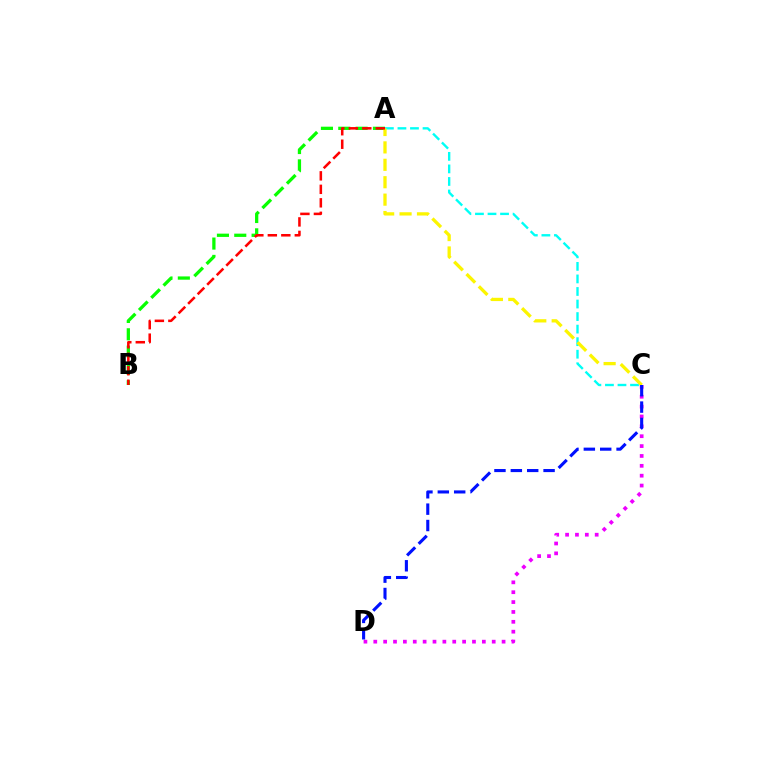{('A', 'B'): [{'color': '#08ff00', 'line_style': 'dashed', 'thickness': 2.36}, {'color': '#ff0000', 'line_style': 'dashed', 'thickness': 1.83}], ('A', 'C'): [{'color': '#00fff6', 'line_style': 'dashed', 'thickness': 1.7}, {'color': '#fcf500', 'line_style': 'dashed', 'thickness': 2.37}], ('C', 'D'): [{'color': '#ee00ff', 'line_style': 'dotted', 'thickness': 2.68}, {'color': '#0010ff', 'line_style': 'dashed', 'thickness': 2.22}]}